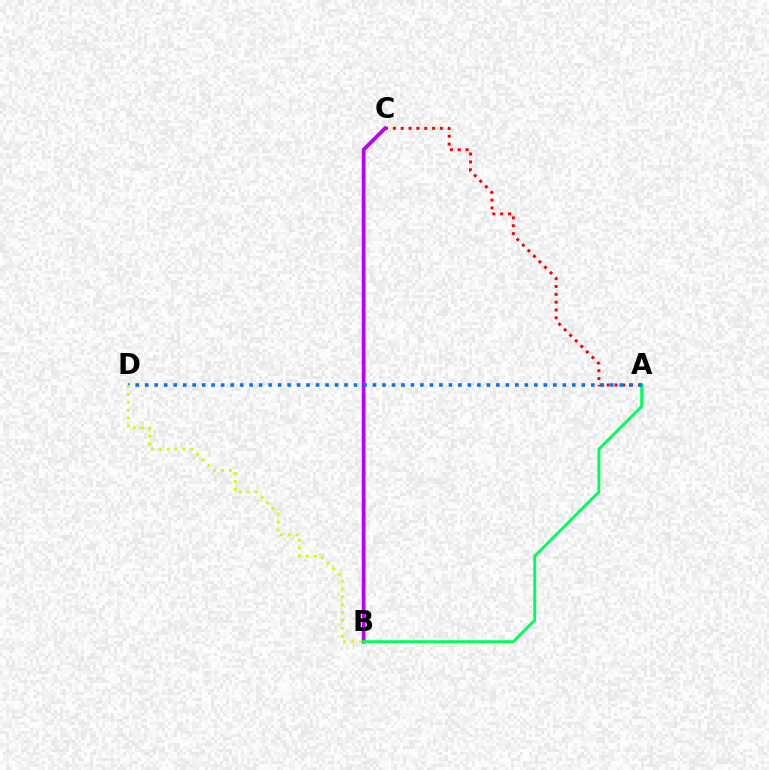{('B', 'C'): [{'color': '#b900ff', 'line_style': 'solid', 'thickness': 2.69}], ('A', 'B'): [{'color': '#00ff5c', 'line_style': 'solid', 'thickness': 2.07}], ('A', 'C'): [{'color': '#ff0000', 'line_style': 'dotted', 'thickness': 2.13}], ('A', 'D'): [{'color': '#0074ff', 'line_style': 'dotted', 'thickness': 2.58}], ('B', 'D'): [{'color': '#d1ff00', 'line_style': 'dotted', 'thickness': 2.14}]}